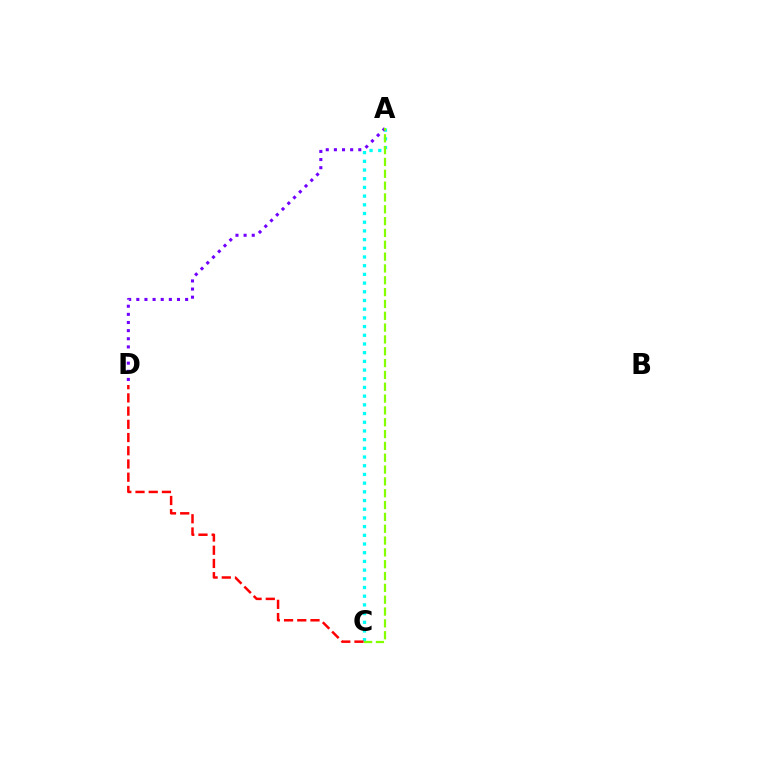{('A', 'C'): [{'color': '#00fff6', 'line_style': 'dotted', 'thickness': 2.36}, {'color': '#84ff00', 'line_style': 'dashed', 'thickness': 1.61}], ('A', 'D'): [{'color': '#7200ff', 'line_style': 'dotted', 'thickness': 2.21}], ('C', 'D'): [{'color': '#ff0000', 'line_style': 'dashed', 'thickness': 1.8}]}